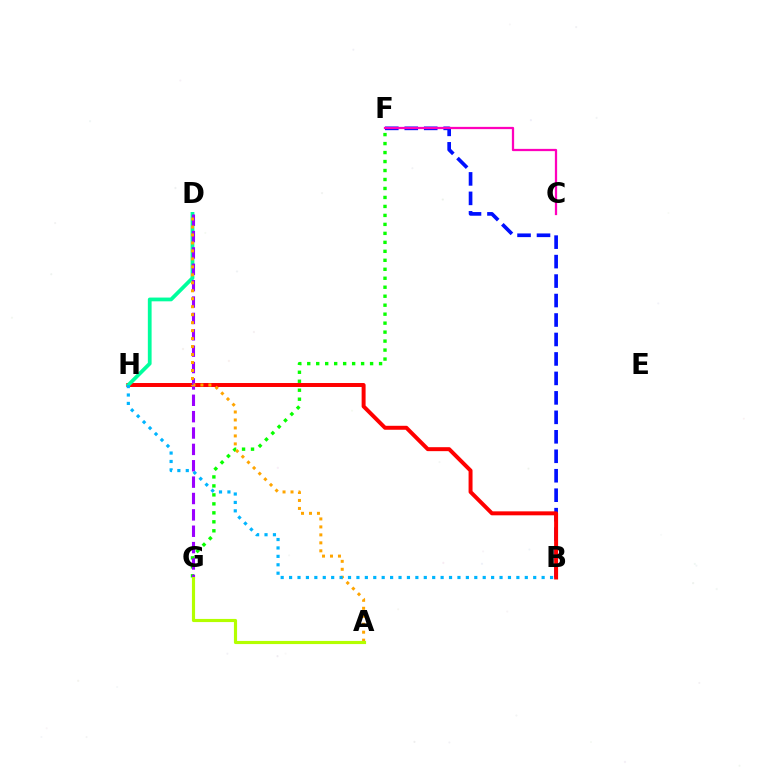{('B', 'F'): [{'color': '#0010ff', 'line_style': 'dashed', 'thickness': 2.64}], ('F', 'G'): [{'color': '#08ff00', 'line_style': 'dotted', 'thickness': 2.44}], ('B', 'H'): [{'color': '#ff0000', 'line_style': 'solid', 'thickness': 2.85}, {'color': '#00b5ff', 'line_style': 'dotted', 'thickness': 2.29}], ('D', 'H'): [{'color': '#00ff9d', 'line_style': 'solid', 'thickness': 2.71}], ('C', 'F'): [{'color': '#ff00bd', 'line_style': 'solid', 'thickness': 1.62}], ('D', 'G'): [{'color': '#9b00ff', 'line_style': 'dashed', 'thickness': 2.22}], ('A', 'D'): [{'color': '#ffa500', 'line_style': 'dotted', 'thickness': 2.17}], ('A', 'G'): [{'color': '#b3ff00', 'line_style': 'solid', 'thickness': 2.27}]}